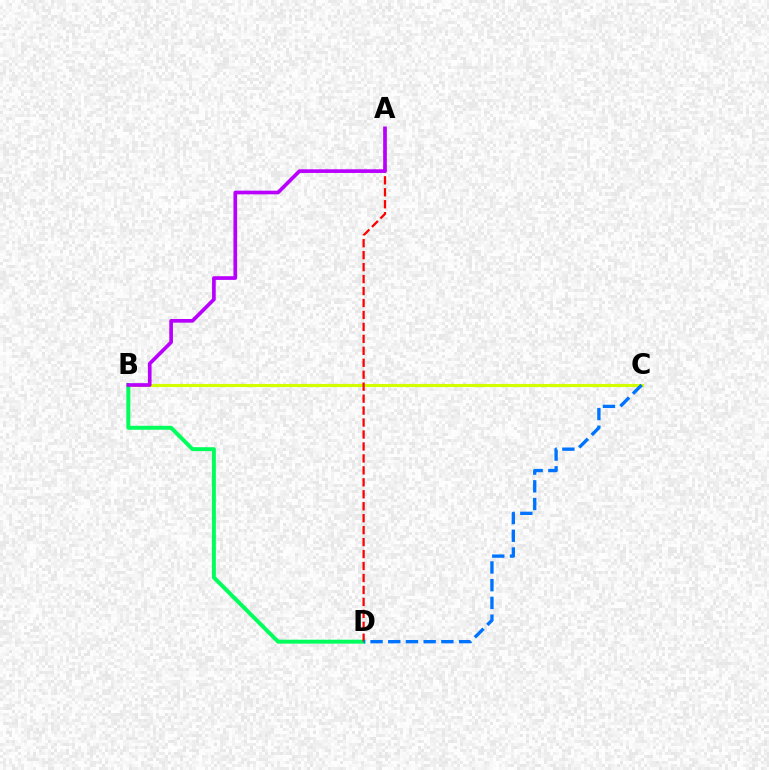{('B', 'C'): [{'color': '#d1ff00', 'line_style': 'solid', 'thickness': 2.23}], ('B', 'D'): [{'color': '#00ff5c', 'line_style': 'solid', 'thickness': 2.84}], ('A', 'D'): [{'color': '#ff0000', 'line_style': 'dashed', 'thickness': 1.62}], ('A', 'B'): [{'color': '#b900ff', 'line_style': 'solid', 'thickness': 2.64}], ('C', 'D'): [{'color': '#0074ff', 'line_style': 'dashed', 'thickness': 2.41}]}